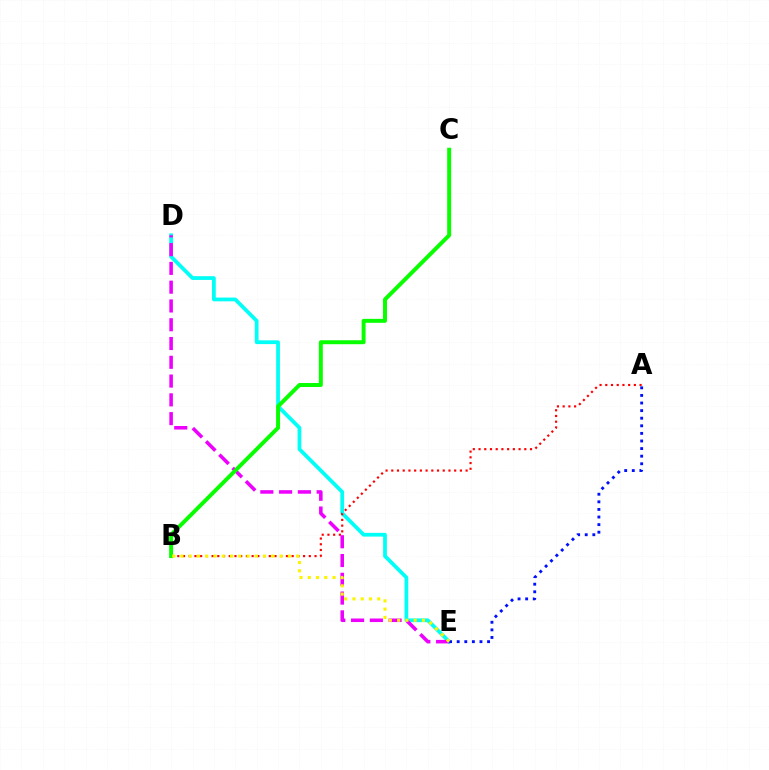{('D', 'E'): [{'color': '#00fff6', 'line_style': 'solid', 'thickness': 2.7}, {'color': '#ee00ff', 'line_style': 'dashed', 'thickness': 2.55}], ('A', 'B'): [{'color': '#ff0000', 'line_style': 'dotted', 'thickness': 1.55}], ('B', 'C'): [{'color': '#08ff00', 'line_style': 'solid', 'thickness': 2.85}], ('A', 'E'): [{'color': '#0010ff', 'line_style': 'dotted', 'thickness': 2.06}], ('B', 'E'): [{'color': '#fcf500', 'line_style': 'dotted', 'thickness': 2.24}]}